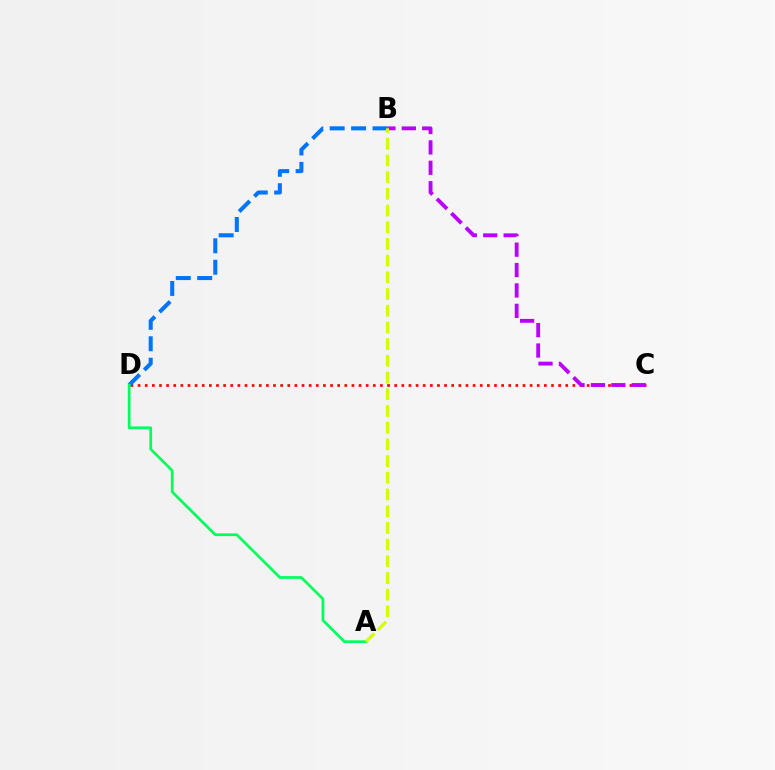{('C', 'D'): [{'color': '#ff0000', 'line_style': 'dotted', 'thickness': 1.94}], ('B', 'D'): [{'color': '#0074ff', 'line_style': 'dashed', 'thickness': 2.91}], ('A', 'D'): [{'color': '#00ff5c', 'line_style': 'solid', 'thickness': 1.97}], ('B', 'C'): [{'color': '#b900ff', 'line_style': 'dashed', 'thickness': 2.77}], ('A', 'B'): [{'color': '#d1ff00', 'line_style': 'dashed', 'thickness': 2.27}]}